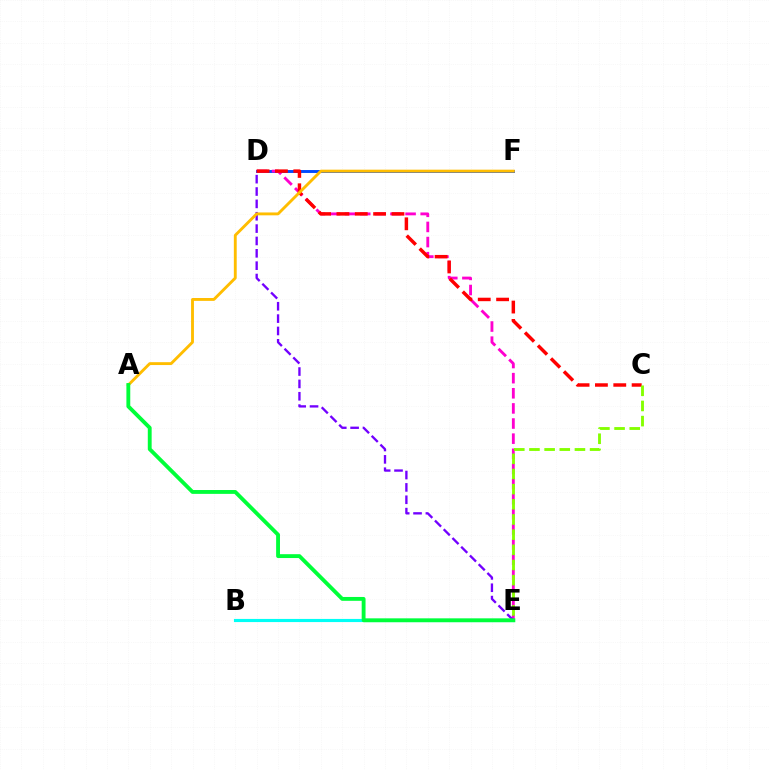{('D', 'F'): [{'color': '#004bff', 'line_style': 'solid', 'thickness': 2.1}], ('B', 'E'): [{'color': '#00fff6', 'line_style': 'solid', 'thickness': 2.26}], ('D', 'E'): [{'color': '#ff00cf', 'line_style': 'dashed', 'thickness': 2.05}, {'color': '#7200ff', 'line_style': 'dashed', 'thickness': 1.68}], ('C', 'D'): [{'color': '#ff0000', 'line_style': 'dashed', 'thickness': 2.49}], ('A', 'F'): [{'color': '#ffbd00', 'line_style': 'solid', 'thickness': 2.07}], ('C', 'E'): [{'color': '#84ff00', 'line_style': 'dashed', 'thickness': 2.06}], ('A', 'E'): [{'color': '#00ff39', 'line_style': 'solid', 'thickness': 2.78}]}